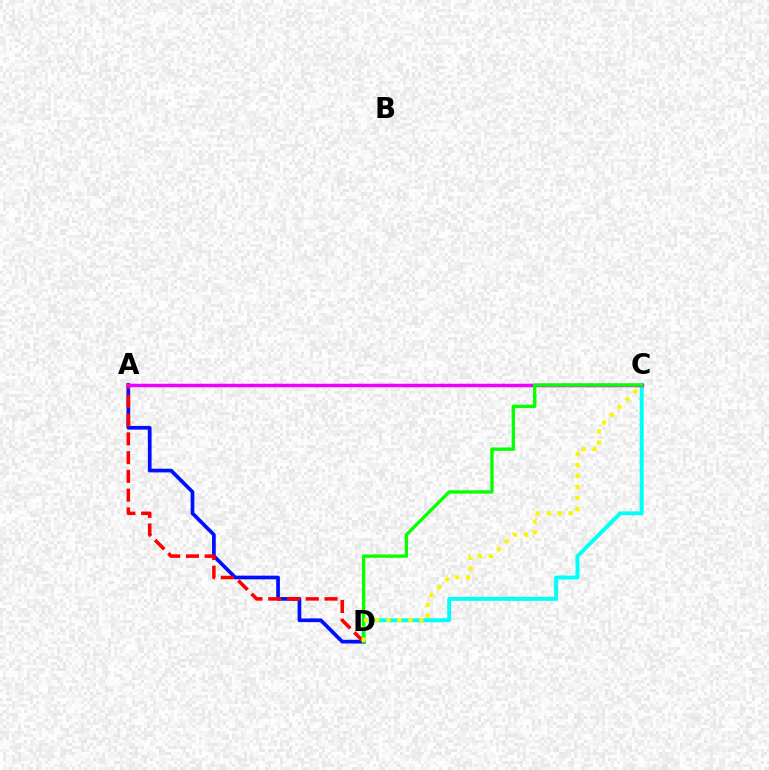{('C', 'D'): [{'color': '#00fff6', 'line_style': 'solid', 'thickness': 2.82}, {'color': '#08ff00', 'line_style': 'solid', 'thickness': 2.41}, {'color': '#fcf500', 'line_style': 'dotted', 'thickness': 2.99}], ('A', 'D'): [{'color': '#0010ff', 'line_style': 'solid', 'thickness': 2.67}, {'color': '#ff0000', 'line_style': 'dashed', 'thickness': 2.55}], ('A', 'C'): [{'color': '#ee00ff', 'line_style': 'solid', 'thickness': 2.51}]}